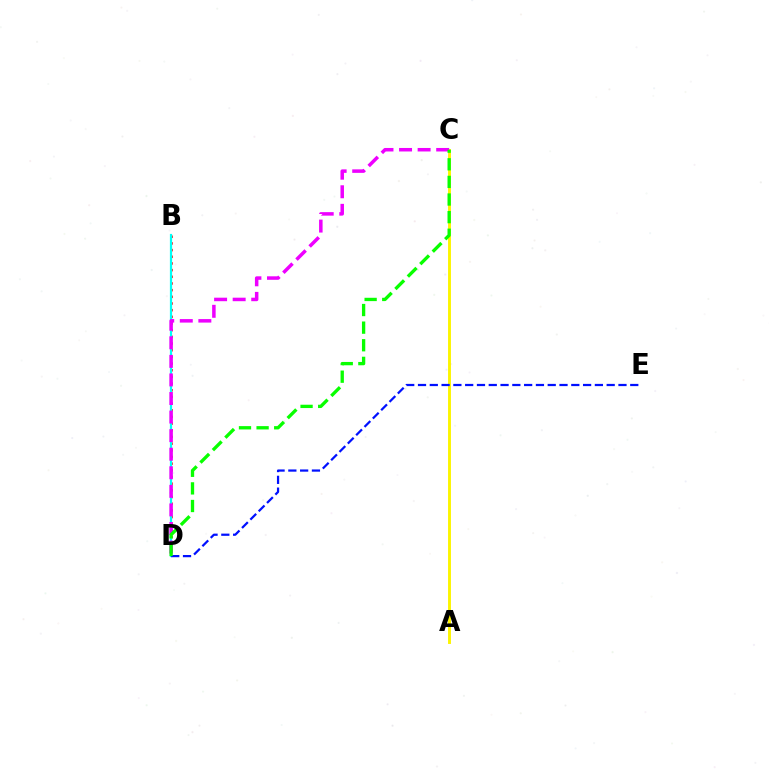{('B', 'D'): [{'color': '#ff0000', 'line_style': 'dotted', 'thickness': 1.81}, {'color': '#00fff6', 'line_style': 'solid', 'thickness': 1.59}], ('A', 'C'): [{'color': '#fcf500', 'line_style': 'solid', 'thickness': 2.1}], ('C', 'D'): [{'color': '#ee00ff', 'line_style': 'dashed', 'thickness': 2.52}, {'color': '#08ff00', 'line_style': 'dashed', 'thickness': 2.39}], ('D', 'E'): [{'color': '#0010ff', 'line_style': 'dashed', 'thickness': 1.6}]}